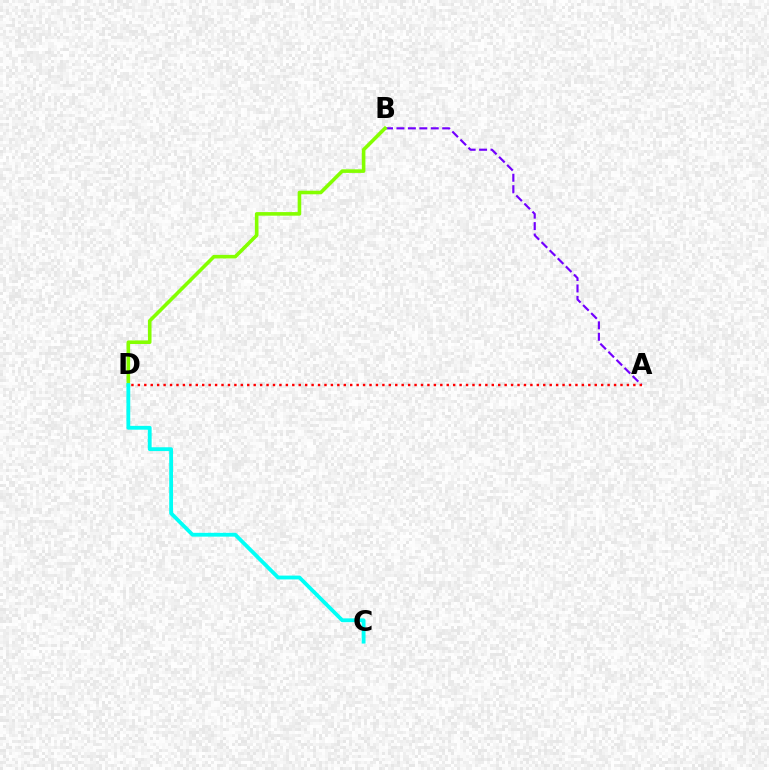{('A', 'B'): [{'color': '#7200ff', 'line_style': 'dashed', 'thickness': 1.55}], ('B', 'D'): [{'color': '#84ff00', 'line_style': 'solid', 'thickness': 2.58}], ('C', 'D'): [{'color': '#00fff6', 'line_style': 'solid', 'thickness': 2.75}], ('A', 'D'): [{'color': '#ff0000', 'line_style': 'dotted', 'thickness': 1.75}]}